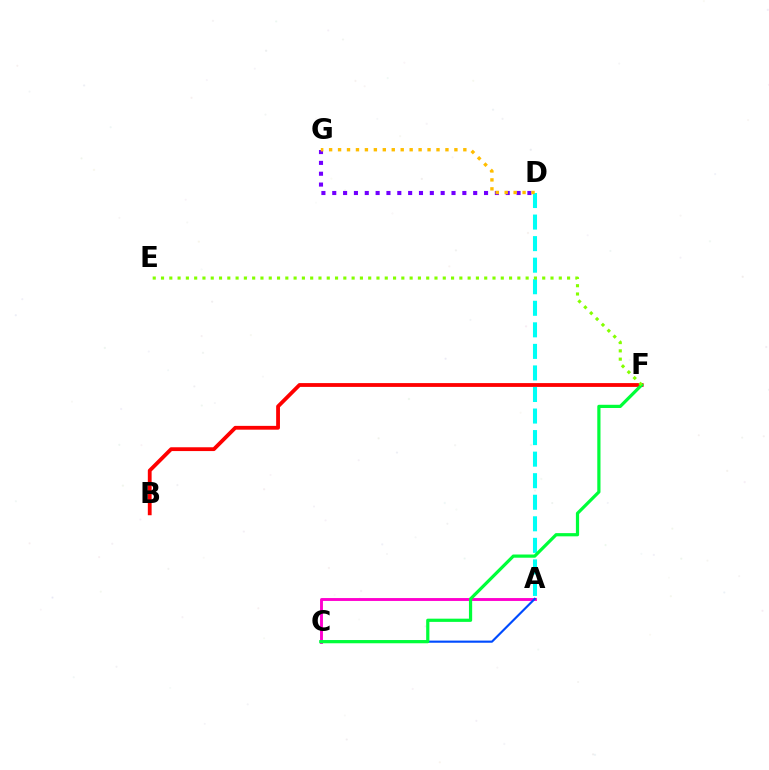{('A', 'C'): [{'color': '#ff00cf', 'line_style': 'solid', 'thickness': 2.08}, {'color': '#004bff', 'line_style': 'solid', 'thickness': 1.54}], ('B', 'F'): [{'color': '#ff0000', 'line_style': 'solid', 'thickness': 2.74}], ('A', 'D'): [{'color': '#00fff6', 'line_style': 'dashed', 'thickness': 2.93}], ('D', 'G'): [{'color': '#7200ff', 'line_style': 'dotted', 'thickness': 2.95}, {'color': '#ffbd00', 'line_style': 'dotted', 'thickness': 2.43}], ('C', 'F'): [{'color': '#00ff39', 'line_style': 'solid', 'thickness': 2.31}], ('E', 'F'): [{'color': '#84ff00', 'line_style': 'dotted', 'thickness': 2.25}]}